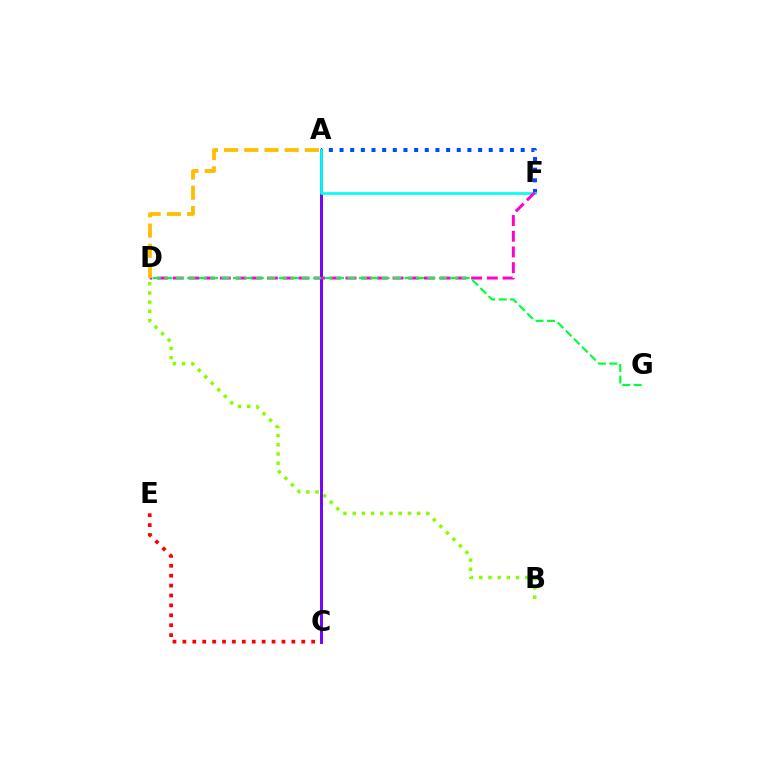{('B', 'D'): [{'color': '#84ff00', 'line_style': 'dotted', 'thickness': 2.5}], ('A', 'F'): [{'color': '#004bff', 'line_style': 'dotted', 'thickness': 2.9}, {'color': '#00fff6', 'line_style': 'solid', 'thickness': 1.95}], ('A', 'C'): [{'color': '#7200ff', 'line_style': 'solid', 'thickness': 2.11}], ('C', 'E'): [{'color': '#ff0000', 'line_style': 'dotted', 'thickness': 2.69}], ('D', 'F'): [{'color': '#ff00cf', 'line_style': 'dashed', 'thickness': 2.13}], ('A', 'D'): [{'color': '#ffbd00', 'line_style': 'dashed', 'thickness': 2.74}], ('D', 'G'): [{'color': '#00ff39', 'line_style': 'dashed', 'thickness': 1.55}]}